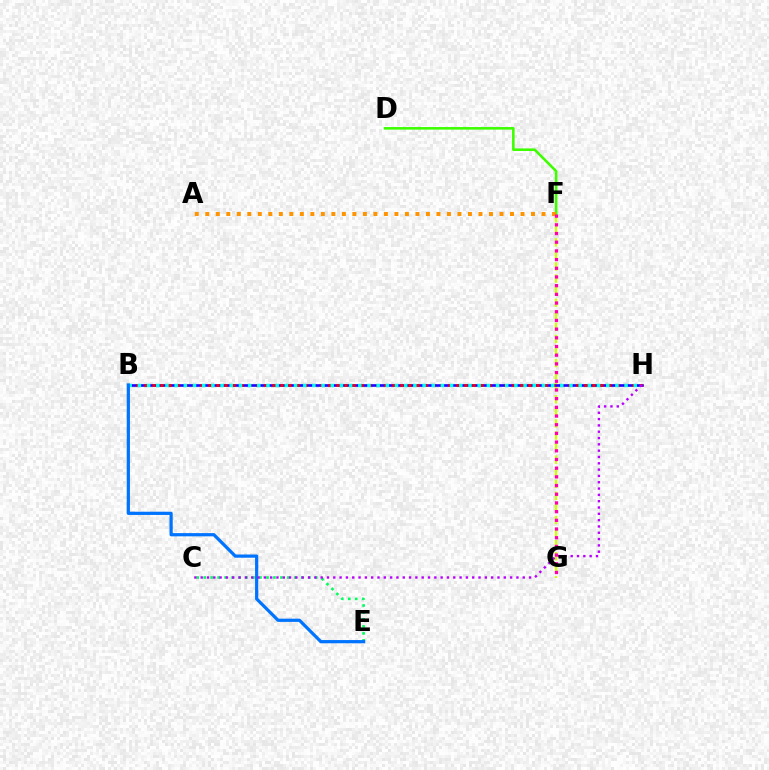{('F', 'G'): [{'color': '#d1ff00', 'line_style': 'dashed', 'thickness': 1.64}, {'color': '#ff00ac', 'line_style': 'dotted', 'thickness': 2.36}], ('B', 'H'): [{'color': '#2500ff', 'line_style': 'solid', 'thickness': 1.91}, {'color': '#ff0000', 'line_style': 'dotted', 'thickness': 2.17}, {'color': '#00fff6', 'line_style': 'dotted', 'thickness': 2.49}], ('C', 'E'): [{'color': '#00ff5c', 'line_style': 'dotted', 'thickness': 1.89}], ('D', 'F'): [{'color': '#3dff00', 'line_style': 'solid', 'thickness': 1.86}], ('B', 'E'): [{'color': '#0074ff', 'line_style': 'solid', 'thickness': 2.32}], ('A', 'F'): [{'color': '#ff9400', 'line_style': 'dotted', 'thickness': 2.85}], ('C', 'H'): [{'color': '#b900ff', 'line_style': 'dotted', 'thickness': 1.72}]}